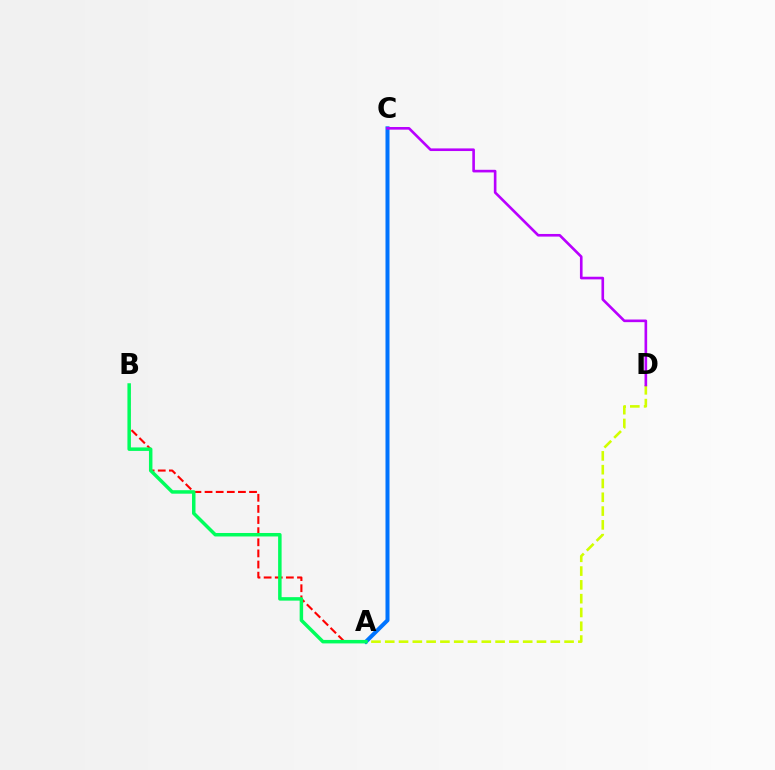{('A', 'B'): [{'color': '#ff0000', 'line_style': 'dashed', 'thickness': 1.51}, {'color': '#00ff5c', 'line_style': 'solid', 'thickness': 2.51}], ('A', 'C'): [{'color': '#0074ff', 'line_style': 'solid', 'thickness': 2.89}], ('A', 'D'): [{'color': '#d1ff00', 'line_style': 'dashed', 'thickness': 1.87}], ('C', 'D'): [{'color': '#b900ff', 'line_style': 'solid', 'thickness': 1.89}]}